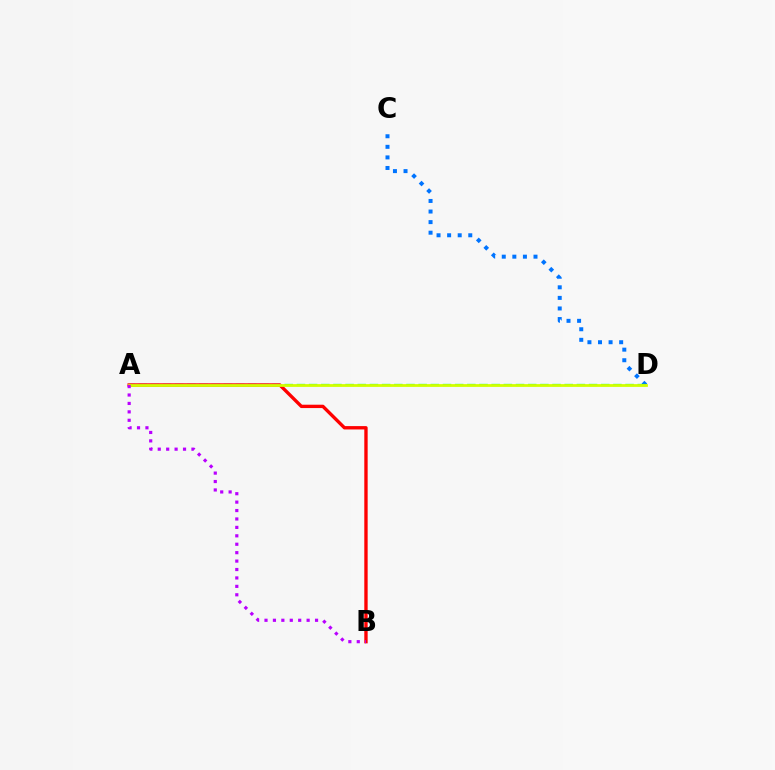{('C', 'D'): [{'color': '#0074ff', 'line_style': 'dotted', 'thickness': 2.87}], ('A', 'D'): [{'color': '#00ff5c', 'line_style': 'dashed', 'thickness': 1.65}, {'color': '#d1ff00', 'line_style': 'solid', 'thickness': 2.0}], ('A', 'B'): [{'color': '#ff0000', 'line_style': 'solid', 'thickness': 2.42}, {'color': '#b900ff', 'line_style': 'dotted', 'thickness': 2.29}]}